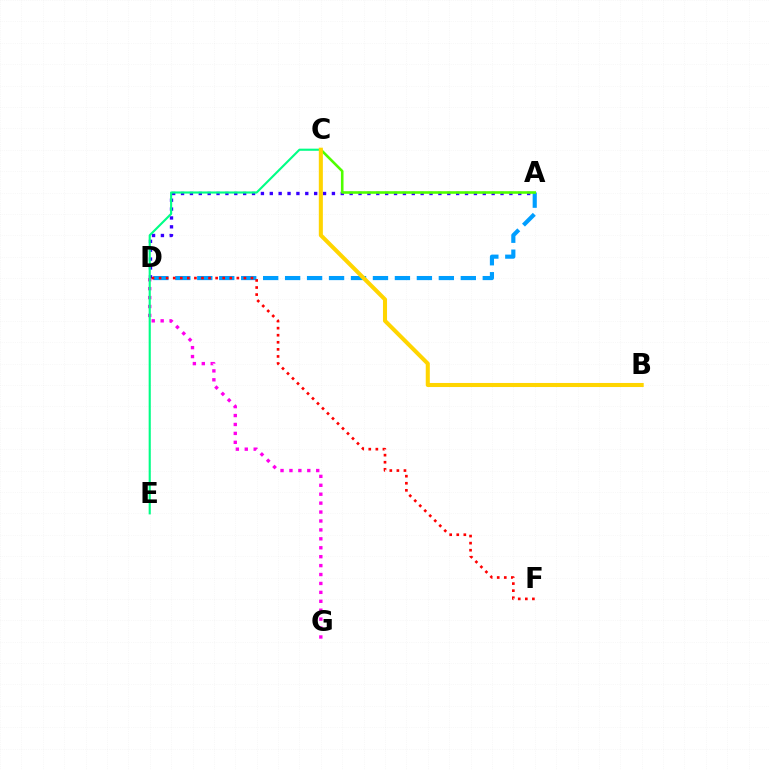{('A', 'D'): [{'color': '#3700ff', 'line_style': 'dotted', 'thickness': 2.41}, {'color': '#009eff', 'line_style': 'dashed', 'thickness': 2.98}], ('D', 'G'): [{'color': '#ff00ed', 'line_style': 'dotted', 'thickness': 2.42}], ('C', 'E'): [{'color': '#00ff86', 'line_style': 'solid', 'thickness': 1.53}], ('A', 'C'): [{'color': '#4fff00', 'line_style': 'solid', 'thickness': 1.87}], ('B', 'C'): [{'color': '#ffd500', 'line_style': 'solid', 'thickness': 2.92}], ('D', 'F'): [{'color': '#ff0000', 'line_style': 'dotted', 'thickness': 1.92}]}